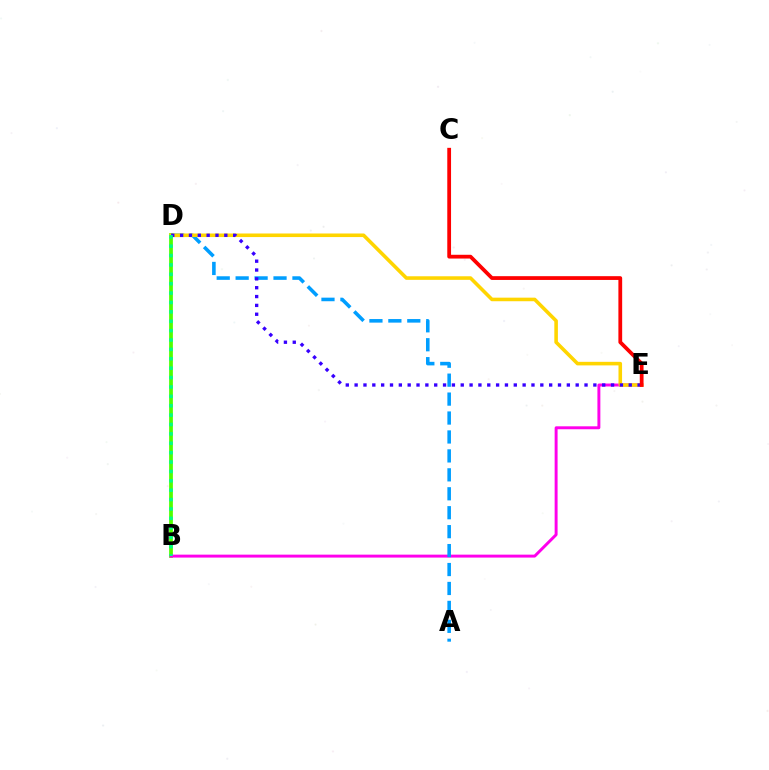{('B', 'D'): [{'color': '#4fff00', 'line_style': 'solid', 'thickness': 2.7}, {'color': '#00ff86', 'line_style': 'dotted', 'thickness': 2.55}], ('B', 'E'): [{'color': '#ff00ed', 'line_style': 'solid', 'thickness': 2.12}], ('A', 'D'): [{'color': '#009eff', 'line_style': 'dashed', 'thickness': 2.57}], ('D', 'E'): [{'color': '#ffd500', 'line_style': 'solid', 'thickness': 2.58}, {'color': '#3700ff', 'line_style': 'dotted', 'thickness': 2.4}], ('C', 'E'): [{'color': '#ff0000', 'line_style': 'solid', 'thickness': 2.71}]}